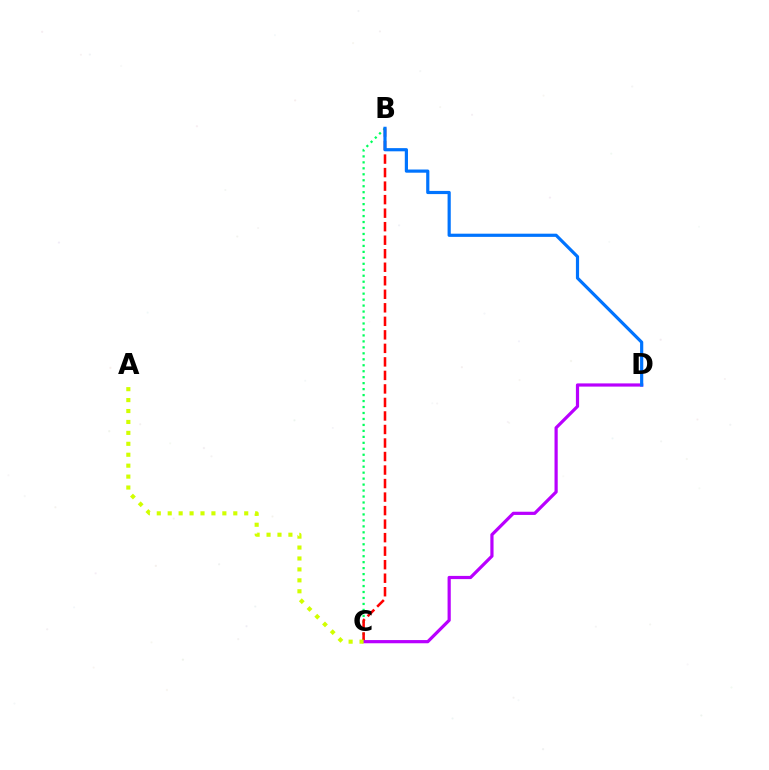{('B', 'C'): [{'color': '#00ff5c', 'line_style': 'dotted', 'thickness': 1.62}, {'color': '#ff0000', 'line_style': 'dashed', 'thickness': 1.84}], ('C', 'D'): [{'color': '#b900ff', 'line_style': 'solid', 'thickness': 2.3}], ('B', 'D'): [{'color': '#0074ff', 'line_style': 'solid', 'thickness': 2.29}], ('A', 'C'): [{'color': '#d1ff00', 'line_style': 'dotted', 'thickness': 2.97}]}